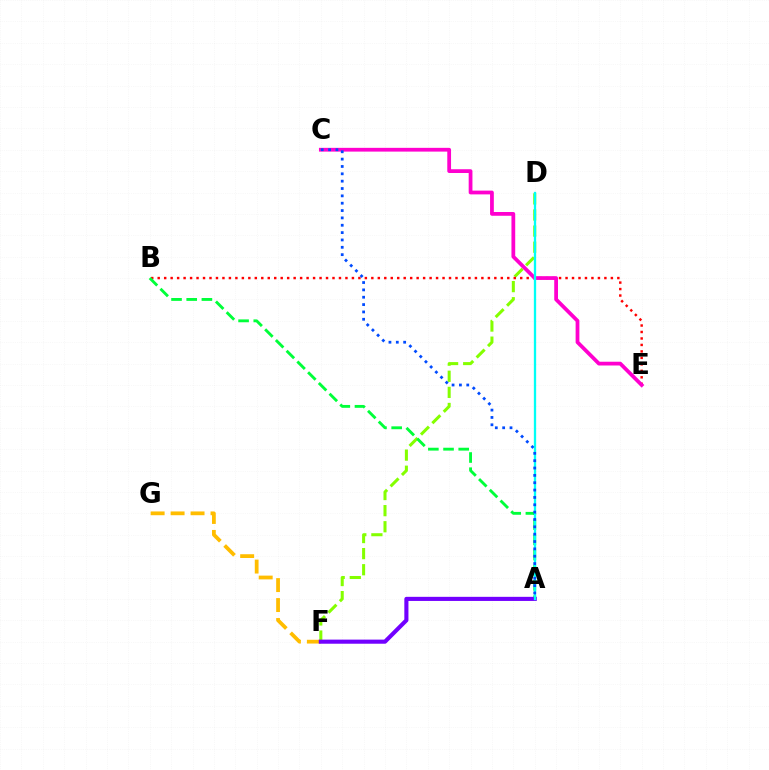{('D', 'F'): [{'color': '#84ff00', 'line_style': 'dashed', 'thickness': 2.19}], ('B', 'E'): [{'color': '#ff0000', 'line_style': 'dotted', 'thickness': 1.76}], ('A', 'B'): [{'color': '#00ff39', 'line_style': 'dashed', 'thickness': 2.06}], ('C', 'E'): [{'color': '#ff00cf', 'line_style': 'solid', 'thickness': 2.71}], ('F', 'G'): [{'color': '#ffbd00', 'line_style': 'dashed', 'thickness': 2.71}], ('A', 'F'): [{'color': '#7200ff', 'line_style': 'solid', 'thickness': 2.96}], ('A', 'D'): [{'color': '#00fff6', 'line_style': 'solid', 'thickness': 1.66}], ('A', 'C'): [{'color': '#004bff', 'line_style': 'dotted', 'thickness': 2.0}]}